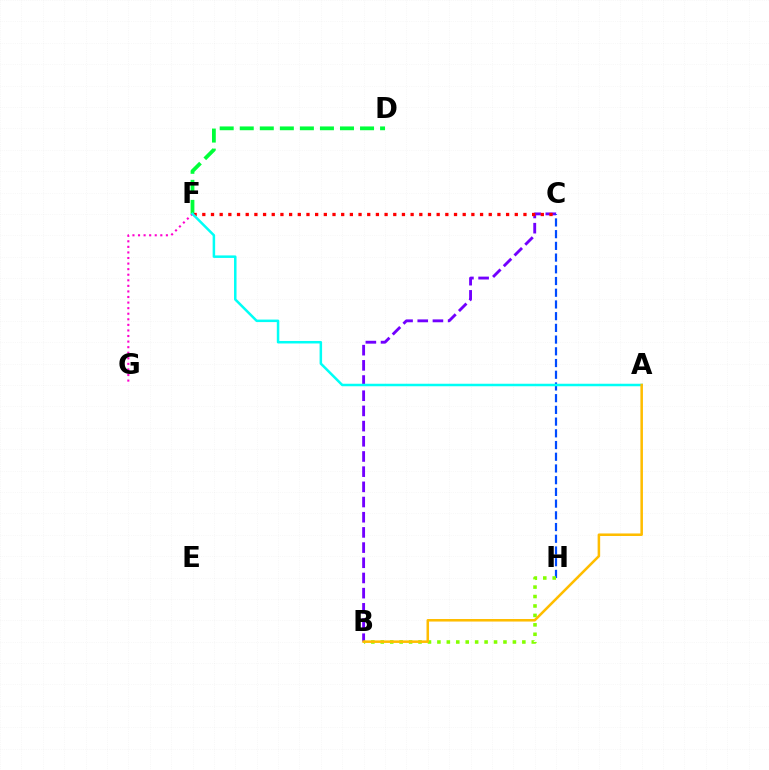{('F', 'G'): [{'color': '#ff00cf', 'line_style': 'dotted', 'thickness': 1.51}], ('B', 'C'): [{'color': '#7200ff', 'line_style': 'dashed', 'thickness': 2.06}], ('D', 'F'): [{'color': '#00ff39', 'line_style': 'dashed', 'thickness': 2.72}], ('C', 'F'): [{'color': '#ff0000', 'line_style': 'dotted', 'thickness': 2.36}], ('C', 'H'): [{'color': '#004bff', 'line_style': 'dashed', 'thickness': 1.59}], ('B', 'H'): [{'color': '#84ff00', 'line_style': 'dotted', 'thickness': 2.56}], ('A', 'F'): [{'color': '#00fff6', 'line_style': 'solid', 'thickness': 1.81}], ('A', 'B'): [{'color': '#ffbd00', 'line_style': 'solid', 'thickness': 1.83}]}